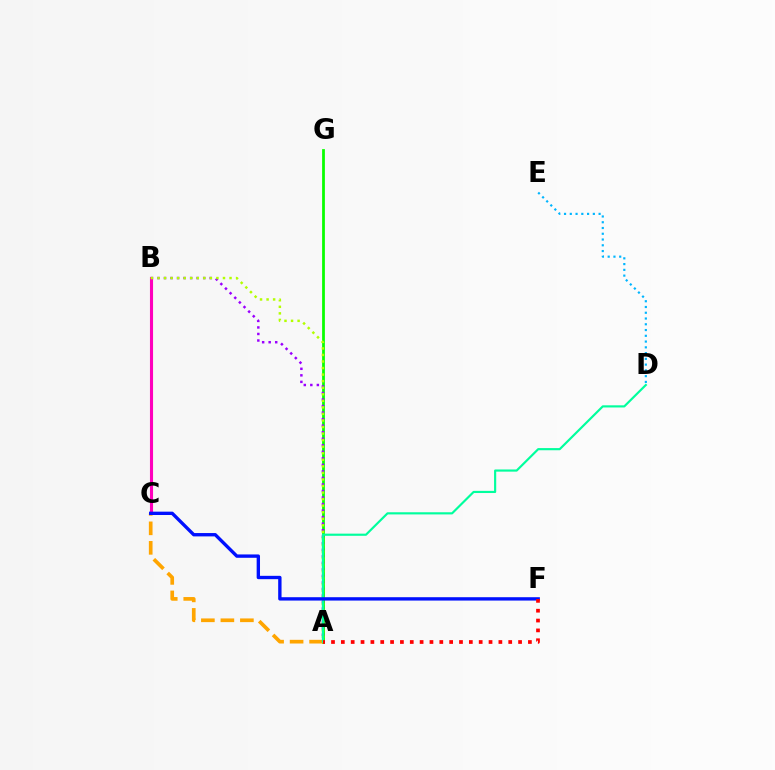{('A', 'G'): [{'color': '#08ff00', 'line_style': 'solid', 'thickness': 1.99}], ('A', 'B'): [{'color': '#9b00ff', 'line_style': 'dotted', 'thickness': 1.77}, {'color': '#b3ff00', 'line_style': 'dotted', 'thickness': 1.78}], ('D', 'E'): [{'color': '#00b5ff', 'line_style': 'dotted', 'thickness': 1.57}], ('B', 'C'): [{'color': '#ff00bd', 'line_style': 'solid', 'thickness': 2.22}], ('A', 'C'): [{'color': '#ffa500', 'line_style': 'dashed', 'thickness': 2.65}], ('A', 'D'): [{'color': '#00ff9d', 'line_style': 'solid', 'thickness': 1.56}], ('C', 'F'): [{'color': '#0010ff', 'line_style': 'solid', 'thickness': 2.41}], ('A', 'F'): [{'color': '#ff0000', 'line_style': 'dotted', 'thickness': 2.68}]}